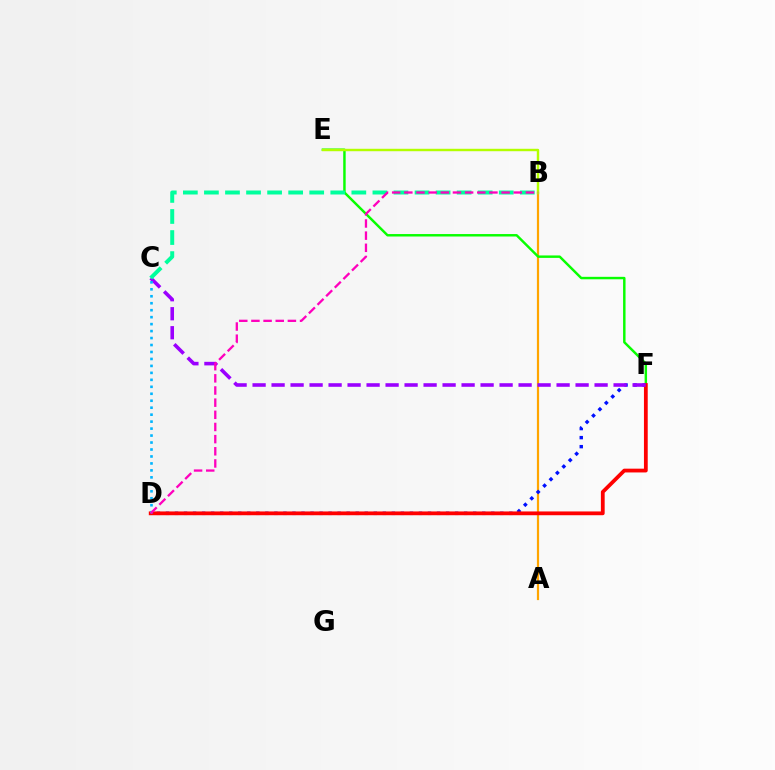{('A', 'B'): [{'color': '#ffa500', 'line_style': 'solid', 'thickness': 1.59}], ('E', 'F'): [{'color': '#08ff00', 'line_style': 'solid', 'thickness': 1.76}], ('D', 'F'): [{'color': '#0010ff', 'line_style': 'dotted', 'thickness': 2.45}, {'color': '#ff0000', 'line_style': 'solid', 'thickness': 2.72}], ('C', 'F'): [{'color': '#9b00ff', 'line_style': 'dashed', 'thickness': 2.58}], ('C', 'D'): [{'color': '#00b5ff', 'line_style': 'dotted', 'thickness': 1.89}], ('B', 'E'): [{'color': '#b3ff00', 'line_style': 'solid', 'thickness': 1.75}], ('B', 'C'): [{'color': '#00ff9d', 'line_style': 'dashed', 'thickness': 2.86}], ('B', 'D'): [{'color': '#ff00bd', 'line_style': 'dashed', 'thickness': 1.65}]}